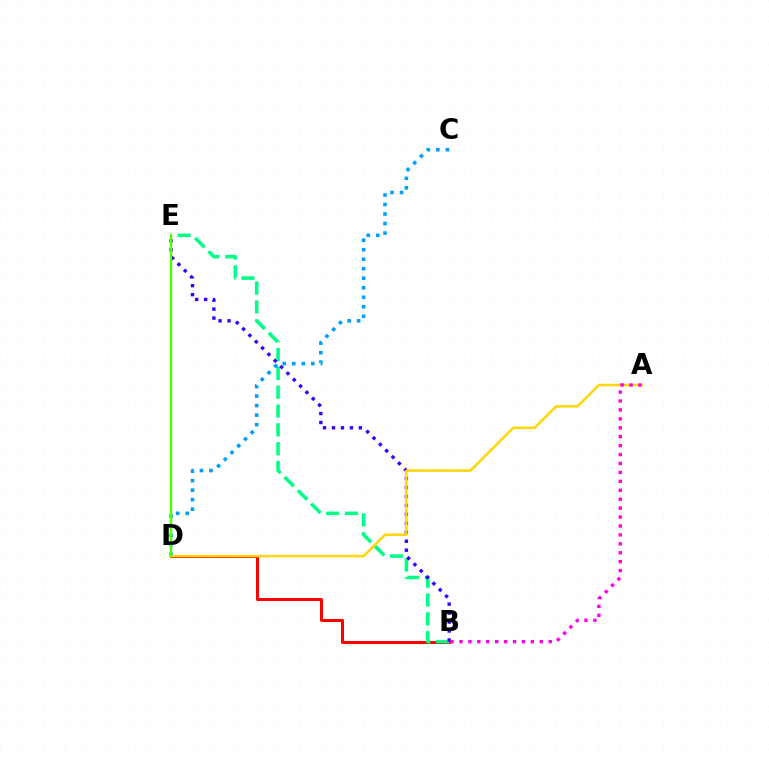{('B', 'D'): [{'color': '#ff0000', 'line_style': 'solid', 'thickness': 2.15}], ('B', 'E'): [{'color': '#00ff86', 'line_style': 'dashed', 'thickness': 2.56}, {'color': '#3700ff', 'line_style': 'dotted', 'thickness': 2.43}], ('C', 'D'): [{'color': '#009eff', 'line_style': 'dotted', 'thickness': 2.58}], ('A', 'D'): [{'color': '#ffd500', 'line_style': 'solid', 'thickness': 1.76}], ('D', 'E'): [{'color': '#4fff00', 'line_style': 'solid', 'thickness': 1.72}], ('A', 'B'): [{'color': '#ff00ed', 'line_style': 'dotted', 'thickness': 2.43}]}